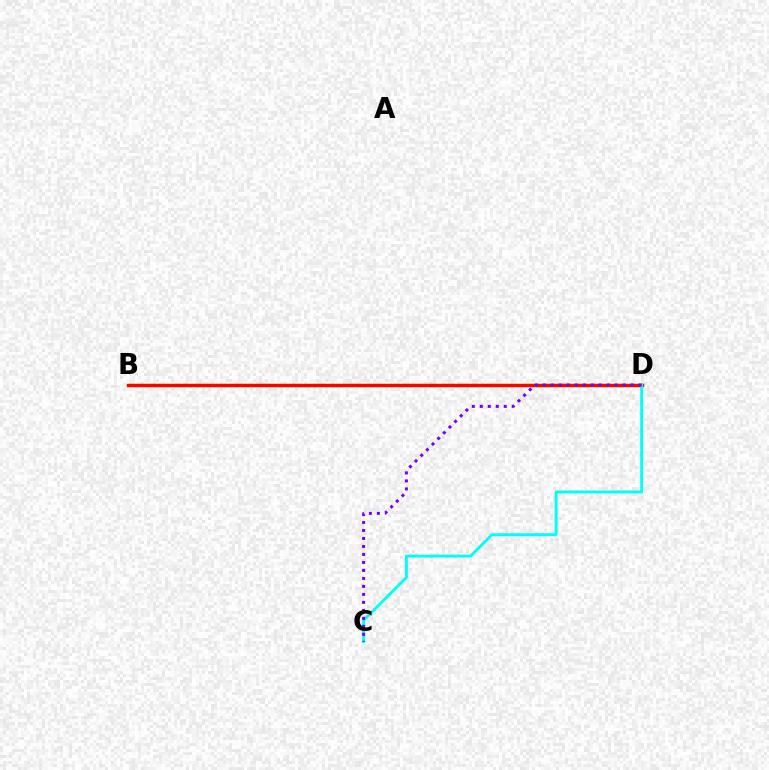{('B', 'D'): [{'color': '#84ff00', 'line_style': 'solid', 'thickness': 2.49}, {'color': '#ff0000', 'line_style': 'solid', 'thickness': 2.43}], ('C', 'D'): [{'color': '#00fff6', 'line_style': 'solid', 'thickness': 2.1}, {'color': '#7200ff', 'line_style': 'dotted', 'thickness': 2.17}]}